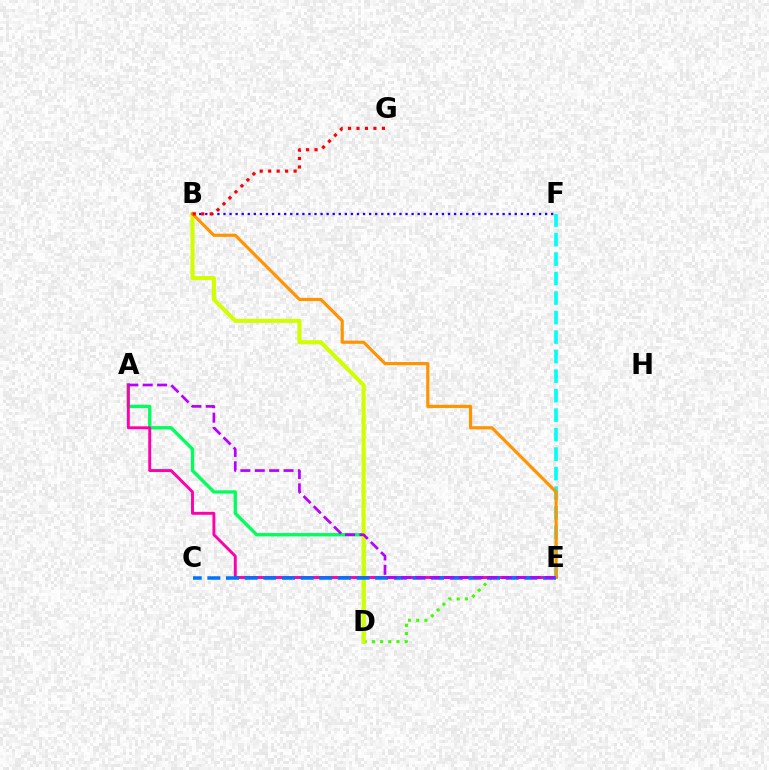{('A', 'D'): [{'color': '#00ff5c', 'line_style': 'solid', 'thickness': 2.4}], ('D', 'E'): [{'color': '#3dff00', 'line_style': 'dotted', 'thickness': 2.23}], ('E', 'F'): [{'color': '#00fff6', 'line_style': 'dashed', 'thickness': 2.65}], ('B', 'F'): [{'color': '#2500ff', 'line_style': 'dotted', 'thickness': 1.65}], ('B', 'D'): [{'color': '#d1ff00', 'line_style': 'solid', 'thickness': 2.94}], ('A', 'E'): [{'color': '#ff00ac', 'line_style': 'solid', 'thickness': 2.1}, {'color': '#b900ff', 'line_style': 'dashed', 'thickness': 1.95}], ('B', 'E'): [{'color': '#ff9400', 'line_style': 'solid', 'thickness': 2.27}], ('C', 'E'): [{'color': '#0074ff', 'line_style': 'dashed', 'thickness': 2.53}], ('B', 'G'): [{'color': '#ff0000', 'line_style': 'dotted', 'thickness': 2.3}]}